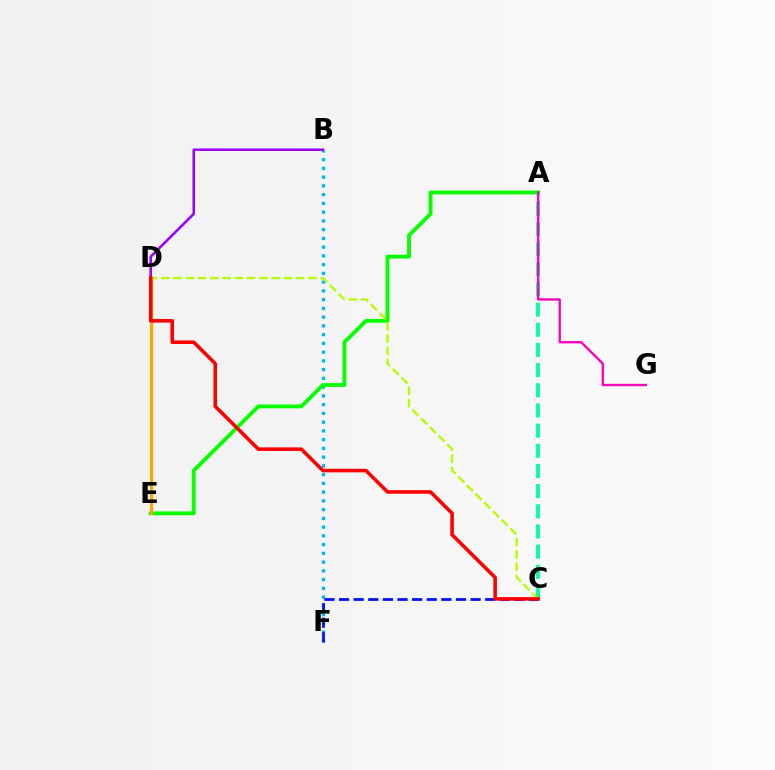{('B', 'F'): [{'color': '#00b5ff', 'line_style': 'dotted', 'thickness': 2.38}], ('A', 'E'): [{'color': '#08ff00', 'line_style': 'solid', 'thickness': 2.77}], ('D', 'E'): [{'color': '#ffa500', 'line_style': 'solid', 'thickness': 2.3}], ('A', 'C'): [{'color': '#00ff9d', 'line_style': 'dashed', 'thickness': 2.74}], ('A', 'G'): [{'color': '#ff00bd', 'line_style': 'solid', 'thickness': 1.68}], ('C', 'D'): [{'color': '#b3ff00', 'line_style': 'dashed', 'thickness': 1.67}, {'color': '#ff0000', 'line_style': 'solid', 'thickness': 2.57}], ('C', 'F'): [{'color': '#0010ff', 'line_style': 'dashed', 'thickness': 1.99}], ('B', 'D'): [{'color': '#9b00ff', 'line_style': 'solid', 'thickness': 1.84}]}